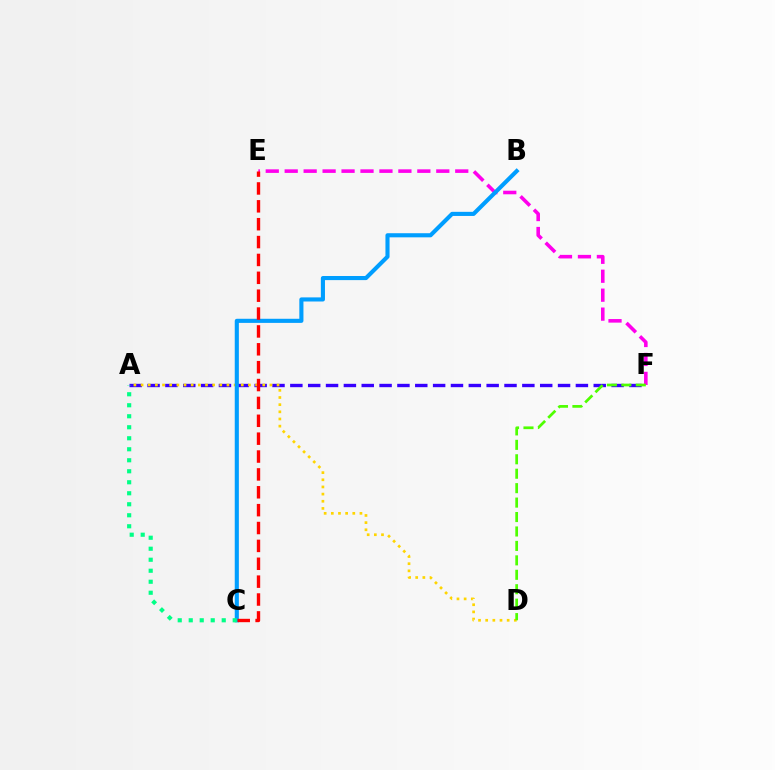{('E', 'F'): [{'color': '#ff00ed', 'line_style': 'dashed', 'thickness': 2.57}], ('A', 'F'): [{'color': '#3700ff', 'line_style': 'dashed', 'thickness': 2.42}], ('A', 'D'): [{'color': '#ffd500', 'line_style': 'dotted', 'thickness': 1.94}], ('B', 'C'): [{'color': '#009eff', 'line_style': 'solid', 'thickness': 2.96}], ('C', 'E'): [{'color': '#ff0000', 'line_style': 'dashed', 'thickness': 2.43}], ('D', 'F'): [{'color': '#4fff00', 'line_style': 'dashed', 'thickness': 1.96}], ('A', 'C'): [{'color': '#00ff86', 'line_style': 'dotted', 'thickness': 2.99}]}